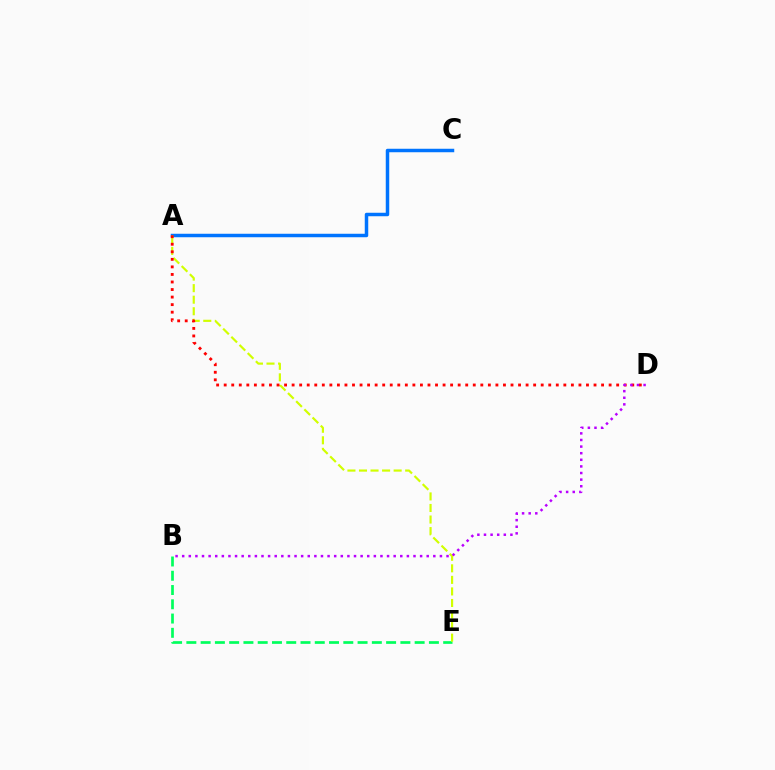{('A', 'C'): [{'color': '#0074ff', 'line_style': 'solid', 'thickness': 2.51}], ('B', 'E'): [{'color': '#00ff5c', 'line_style': 'dashed', 'thickness': 1.94}], ('A', 'E'): [{'color': '#d1ff00', 'line_style': 'dashed', 'thickness': 1.57}], ('A', 'D'): [{'color': '#ff0000', 'line_style': 'dotted', 'thickness': 2.05}], ('B', 'D'): [{'color': '#b900ff', 'line_style': 'dotted', 'thickness': 1.8}]}